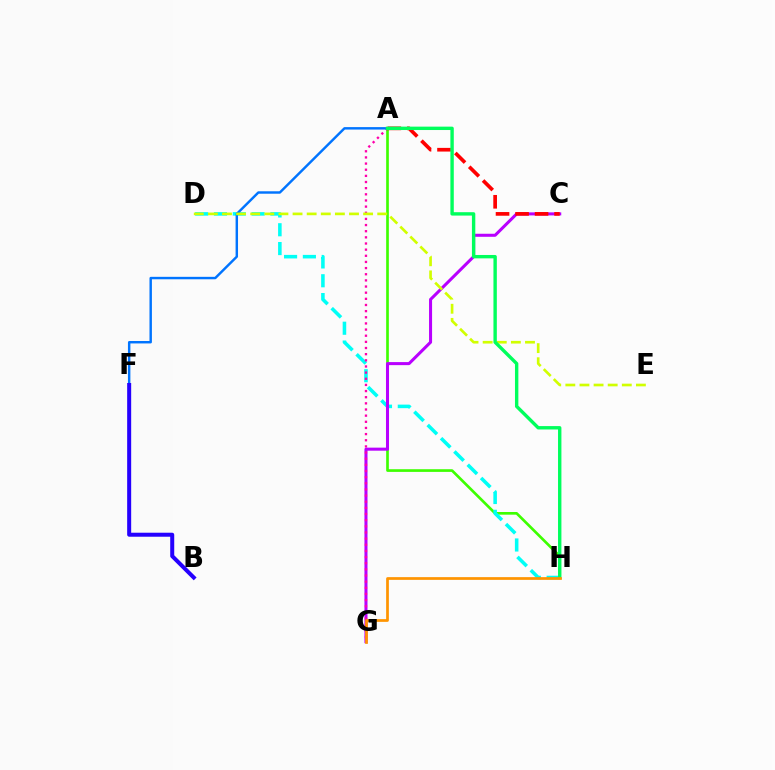{('A', 'H'): [{'color': '#3dff00', 'line_style': 'solid', 'thickness': 1.93}, {'color': '#00ff5c', 'line_style': 'solid', 'thickness': 2.44}], ('D', 'H'): [{'color': '#00fff6', 'line_style': 'dashed', 'thickness': 2.56}], ('C', 'G'): [{'color': '#b900ff', 'line_style': 'solid', 'thickness': 2.19}], ('A', 'C'): [{'color': '#ff0000', 'line_style': 'dashed', 'thickness': 2.65}], ('A', 'G'): [{'color': '#ff00ac', 'line_style': 'dotted', 'thickness': 1.67}], ('A', 'F'): [{'color': '#0074ff', 'line_style': 'solid', 'thickness': 1.76}], ('D', 'E'): [{'color': '#d1ff00', 'line_style': 'dashed', 'thickness': 1.92}], ('B', 'F'): [{'color': '#2500ff', 'line_style': 'solid', 'thickness': 2.89}], ('G', 'H'): [{'color': '#ff9400', 'line_style': 'solid', 'thickness': 1.96}]}